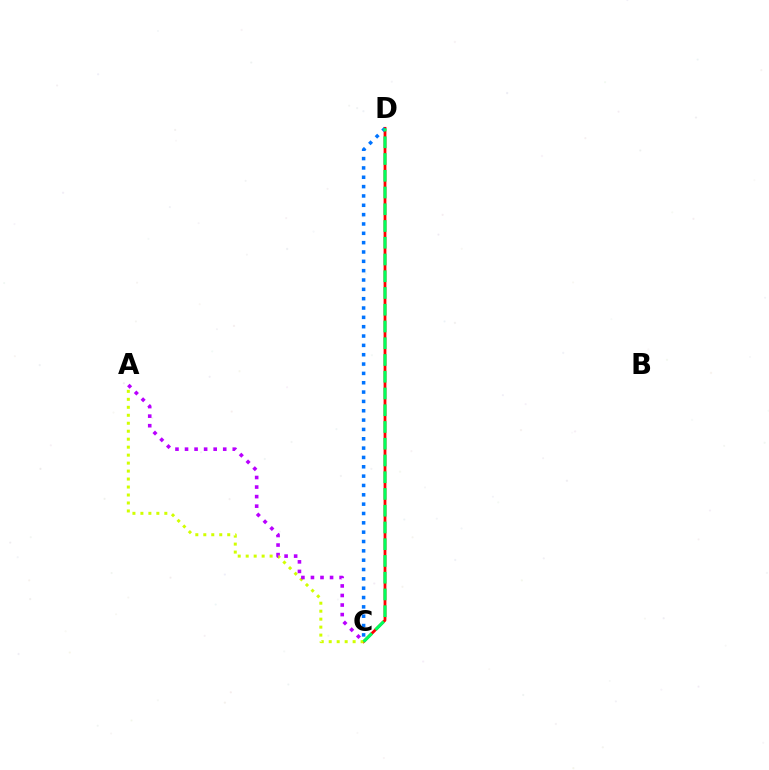{('C', 'D'): [{'color': '#ff0000', 'line_style': 'solid', 'thickness': 2.01}, {'color': '#0074ff', 'line_style': 'dotted', 'thickness': 2.54}, {'color': '#00ff5c', 'line_style': 'dashed', 'thickness': 2.28}], ('A', 'C'): [{'color': '#d1ff00', 'line_style': 'dotted', 'thickness': 2.17}, {'color': '#b900ff', 'line_style': 'dotted', 'thickness': 2.59}]}